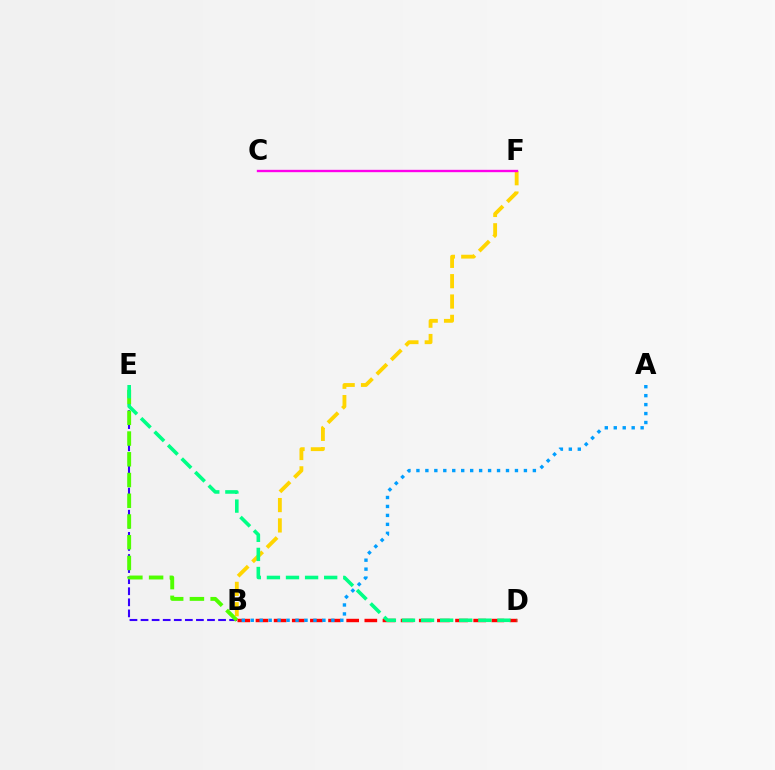{('B', 'E'): [{'color': '#3700ff', 'line_style': 'dashed', 'thickness': 1.5}, {'color': '#4fff00', 'line_style': 'dashed', 'thickness': 2.82}], ('B', 'D'): [{'color': '#ff0000', 'line_style': 'dashed', 'thickness': 2.46}], ('A', 'B'): [{'color': '#009eff', 'line_style': 'dotted', 'thickness': 2.43}], ('B', 'F'): [{'color': '#ffd500', 'line_style': 'dashed', 'thickness': 2.76}], ('D', 'E'): [{'color': '#00ff86', 'line_style': 'dashed', 'thickness': 2.59}], ('C', 'F'): [{'color': '#ff00ed', 'line_style': 'solid', 'thickness': 1.7}]}